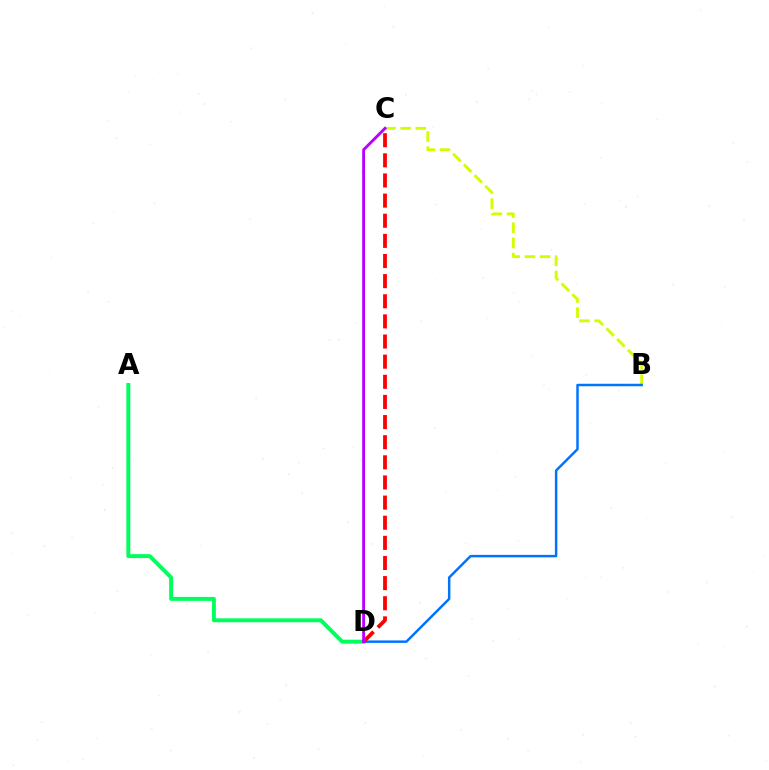{('B', 'C'): [{'color': '#d1ff00', 'line_style': 'dashed', 'thickness': 2.06}], ('A', 'D'): [{'color': '#00ff5c', 'line_style': 'solid', 'thickness': 2.84}], ('B', 'D'): [{'color': '#0074ff', 'line_style': 'solid', 'thickness': 1.78}], ('C', 'D'): [{'color': '#ff0000', 'line_style': 'dashed', 'thickness': 2.73}, {'color': '#b900ff', 'line_style': 'solid', 'thickness': 2.05}]}